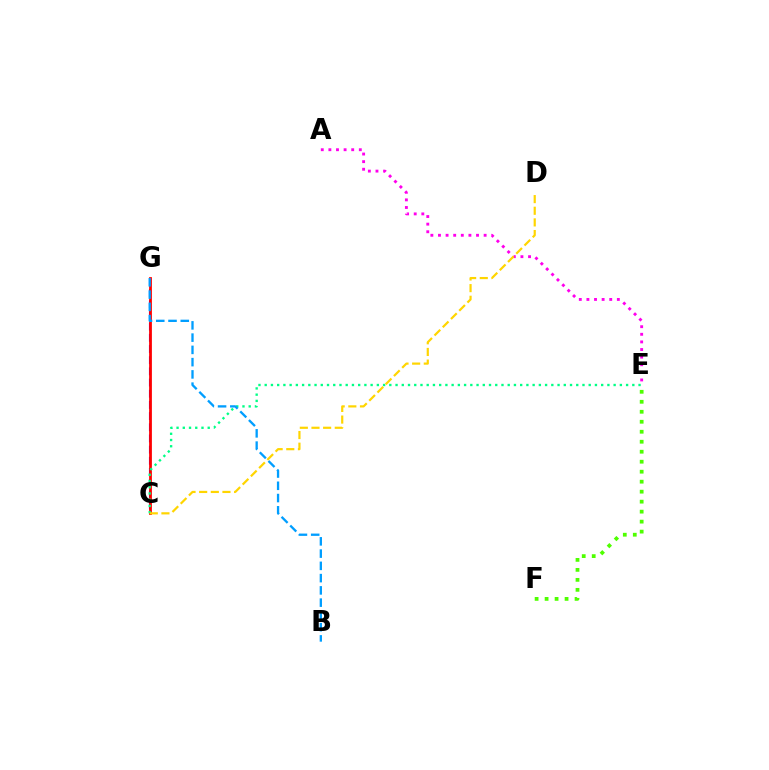{('C', 'G'): [{'color': '#3700ff', 'line_style': 'dashed', 'thickness': 1.52}, {'color': '#ff0000', 'line_style': 'solid', 'thickness': 1.99}], ('C', 'E'): [{'color': '#00ff86', 'line_style': 'dotted', 'thickness': 1.69}], ('B', 'G'): [{'color': '#009eff', 'line_style': 'dashed', 'thickness': 1.67}], ('A', 'E'): [{'color': '#ff00ed', 'line_style': 'dotted', 'thickness': 2.07}], ('E', 'F'): [{'color': '#4fff00', 'line_style': 'dotted', 'thickness': 2.71}], ('C', 'D'): [{'color': '#ffd500', 'line_style': 'dashed', 'thickness': 1.58}]}